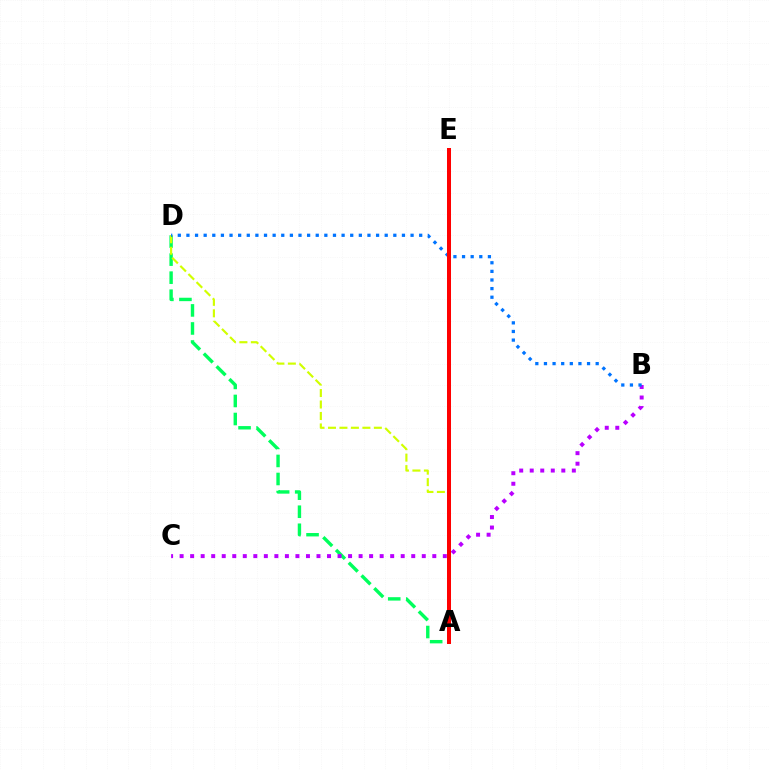{('A', 'D'): [{'color': '#00ff5c', 'line_style': 'dashed', 'thickness': 2.45}, {'color': '#d1ff00', 'line_style': 'dashed', 'thickness': 1.56}], ('B', 'C'): [{'color': '#b900ff', 'line_style': 'dotted', 'thickness': 2.86}], ('B', 'D'): [{'color': '#0074ff', 'line_style': 'dotted', 'thickness': 2.34}], ('A', 'E'): [{'color': '#ff0000', 'line_style': 'solid', 'thickness': 2.89}]}